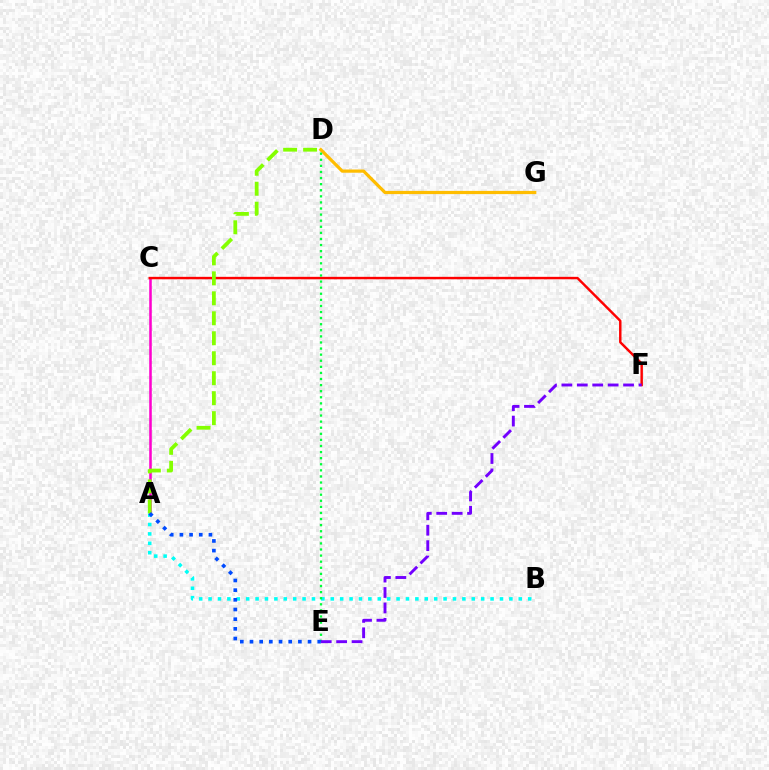{('A', 'B'): [{'color': '#00fff6', 'line_style': 'dotted', 'thickness': 2.55}], ('D', 'G'): [{'color': '#ffbd00', 'line_style': 'solid', 'thickness': 2.31}], ('A', 'C'): [{'color': '#ff00cf', 'line_style': 'solid', 'thickness': 1.84}], ('C', 'F'): [{'color': '#ff0000', 'line_style': 'solid', 'thickness': 1.76}], ('D', 'E'): [{'color': '#00ff39', 'line_style': 'dotted', 'thickness': 1.65}], ('A', 'D'): [{'color': '#84ff00', 'line_style': 'dashed', 'thickness': 2.71}], ('E', 'F'): [{'color': '#7200ff', 'line_style': 'dashed', 'thickness': 2.09}], ('A', 'E'): [{'color': '#004bff', 'line_style': 'dotted', 'thickness': 2.63}]}